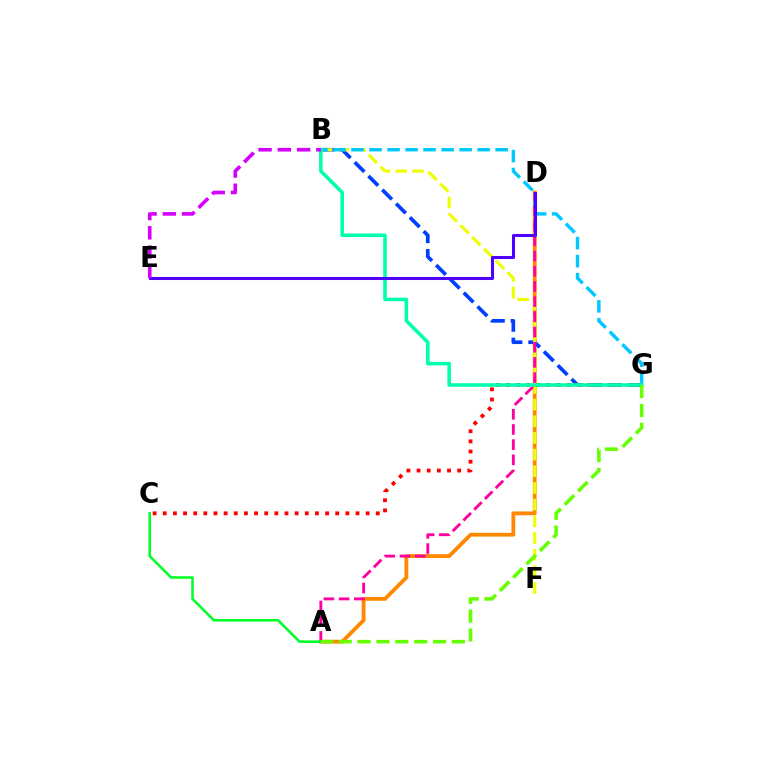{('A', 'D'): [{'color': '#ff8800', 'line_style': 'solid', 'thickness': 2.75}, {'color': '#ff00a0', 'line_style': 'dashed', 'thickness': 2.06}], ('B', 'G'): [{'color': '#003fff', 'line_style': 'dashed', 'thickness': 2.65}, {'color': '#00c7ff', 'line_style': 'dashed', 'thickness': 2.45}, {'color': '#00ffaf', 'line_style': 'solid', 'thickness': 2.58}], ('B', 'F'): [{'color': '#eeff00', 'line_style': 'dashed', 'thickness': 2.27}], ('C', 'G'): [{'color': '#ff0000', 'line_style': 'dotted', 'thickness': 2.76}], ('A', 'C'): [{'color': '#00ff27', 'line_style': 'solid', 'thickness': 1.83}], ('D', 'E'): [{'color': '#4f00ff', 'line_style': 'solid', 'thickness': 2.2}], ('B', 'E'): [{'color': '#d600ff', 'line_style': 'dashed', 'thickness': 2.62}], ('A', 'G'): [{'color': '#66ff00', 'line_style': 'dashed', 'thickness': 2.56}]}